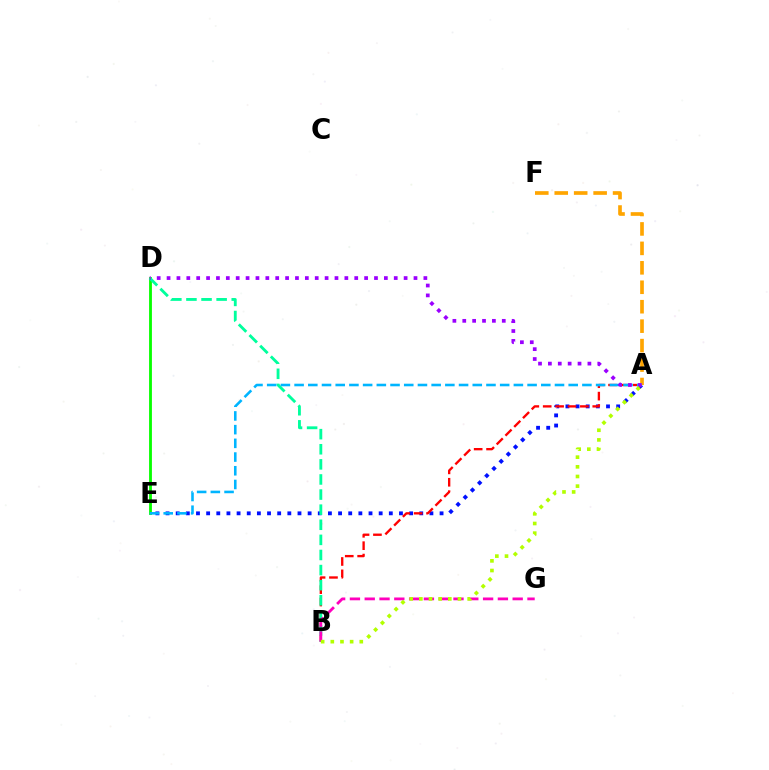{('D', 'E'): [{'color': '#08ff00', 'line_style': 'solid', 'thickness': 2.04}], ('A', 'E'): [{'color': '#0010ff', 'line_style': 'dotted', 'thickness': 2.76}, {'color': '#00b5ff', 'line_style': 'dashed', 'thickness': 1.86}], ('A', 'B'): [{'color': '#ff0000', 'line_style': 'dashed', 'thickness': 1.68}, {'color': '#b3ff00', 'line_style': 'dotted', 'thickness': 2.62}], ('B', 'D'): [{'color': '#00ff9d', 'line_style': 'dashed', 'thickness': 2.05}], ('A', 'F'): [{'color': '#ffa500', 'line_style': 'dashed', 'thickness': 2.64}], ('B', 'G'): [{'color': '#ff00bd', 'line_style': 'dashed', 'thickness': 2.01}], ('A', 'D'): [{'color': '#9b00ff', 'line_style': 'dotted', 'thickness': 2.68}]}